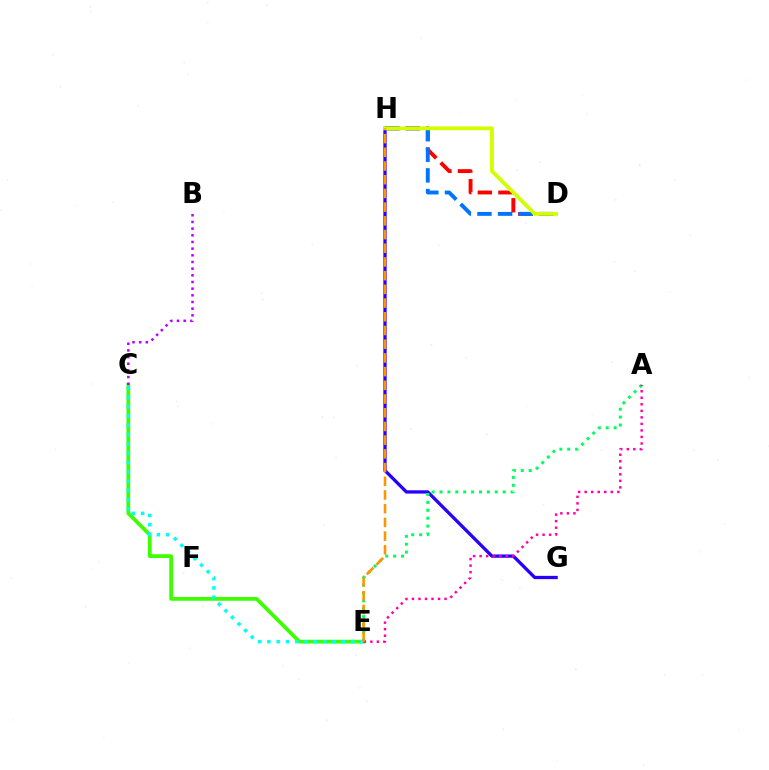{('C', 'E'): [{'color': '#3dff00', 'line_style': 'solid', 'thickness': 2.7}, {'color': '#00fff6', 'line_style': 'dotted', 'thickness': 2.53}], ('G', 'H'): [{'color': '#2500ff', 'line_style': 'solid', 'thickness': 2.37}], ('D', 'H'): [{'color': '#ff0000', 'line_style': 'dashed', 'thickness': 2.8}, {'color': '#0074ff', 'line_style': 'dashed', 'thickness': 2.81}, {'color': '#d1ff00', 'line_style': 'solid', 'thickness': 2.75}], ('A', 'E'): [{'color': '#00ff5c', 'line_style': 'dotted', 'thickness': 2.15}, {'color': '#ff00ac', 'line_style': 'dotted', 'thickness': 1.77}], ('B', 'C'): [{'color': '#b900ff', 'line_style': 'dotted', 'thickness': 1.81}], ('E', 'H'): [{'color': '#ff9400', 'line_style': 'dashed', 'thickness': 1.86}]}